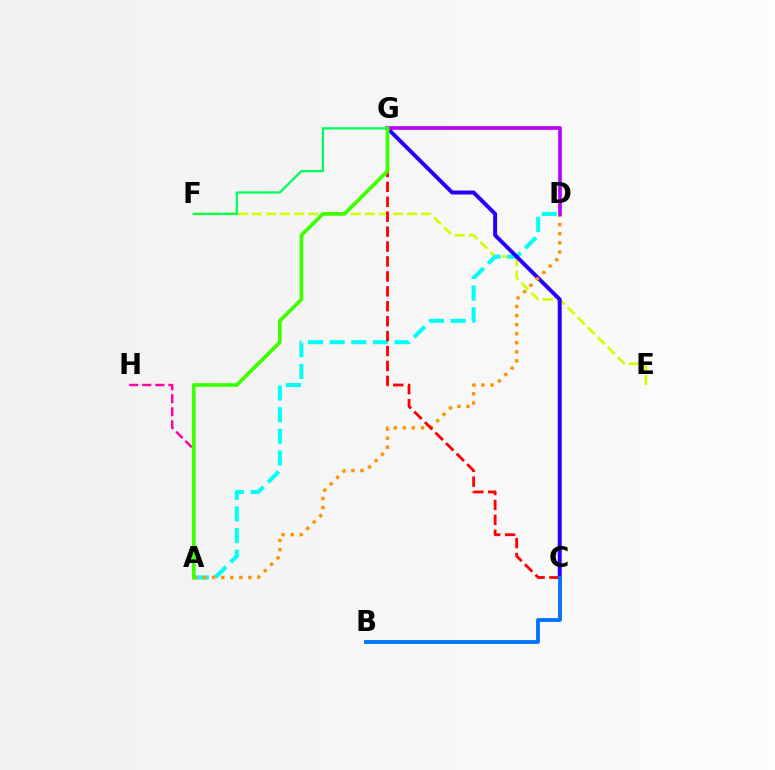{('A', 'H'): [{'color': '#ff00ac', 'line_style': 'dashed', 'thickness': 1.77}], ('E', 'F'): [{'color': '#d1ff00', 'line_style': 'dashed', 'thickness': 1.92}], ('A', 'D'): [{'color': '#00fff6', 'line_style': 'dashed', 'thickness': 2.94}, {'color': '#ff9400', 'line_style': 'dotted', 'thickness': 2.46}], ('C', 'G'): [{'color': '#2500ff', 'line_style': 'solid', 'thickness': 2.85}, {'color': '#ff0000', 'line_style': 'dashed', 'thickness': 2.03}], ('D', 'G'): [{'color': '#b900ff', 'line_style': 'solid', 'thickness': 2.64}], ('B', 'C'): [{'color': '#0074ff', 'line_style': 'solid', 'thickness': 2.77}], ('F', 'G'): [{'color': '#00ff5c', 'line_style': 'solid', 'thickness': 1.65}], ('A', 'G'): [{'color': '#3dff00', 'line_style': 'solid', 'thickness': 2.67}]}